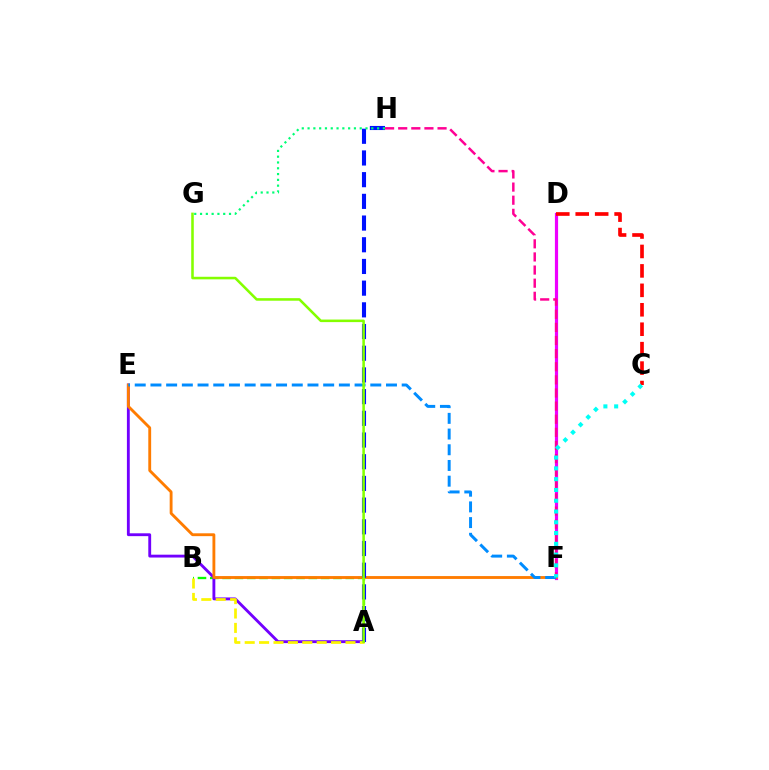{('D', 'F'): [{'color': '#ee00ff', 'line_style': 'solid', 'thickness': 2.3}], ('A', 'B'): [{'color': '#08ff00', 'line_style': 'dashed', 'thickness': 1.67}, {'color': '#fcf500', 'line_style': 'dashed', 'thickness': 1.96}], ('C', 'D'): [{'color': '#ff0000', 'line_style': 'dashed', 'thickness': 2.64}], ('F', 'H'): [{'color': '#ff0094', 'line_style': 'dashed', 'thickness': 1.78}], ('A', 'E'): [{'color': '#7200ff', 'line_style': 'solid', 'thickness': 2.05}], ('E', 'F'): [{'color': '#ff7c00', 'line_style': 'solid', 'thickness': 2.05}, {'color': '#008cff', 'line_style': 'dashed', 'thickness': 2.13}], ('A', 'H'): [{'color': '#0010ff', 'line_style': 'dashed', 'thickness': 2.95}], ('C', 'F'): [{'color': '#00fff6', 'line_style': 'dotted', 'thickness': 2.93}], ('A', 'G'): [{'color': '#84ff00', 'line_style': 'solid', 'thickness': 1.84}], ('G', 'H'): [{'color': '#00ff74', 'line_style': 'dotted', 'thickness': 1.57}]}